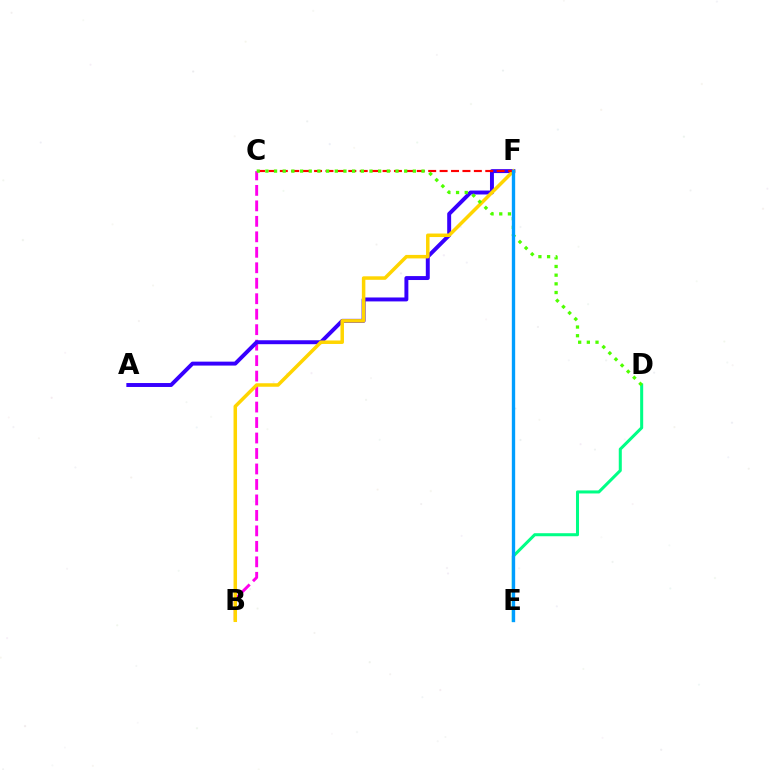{('D', 'E'): [{'color': '#00ff86', 'line_style': 'solid', 'thickness': 2.18}], ('B', 'C'): [{'color': '#ff00ed', 'line_style': 'dashed', 'thickness': 2.1}], ('A', 'F'): [{'color': '#3700ff', 'line_style': 'solid', 'thickness': 2.83}], ('B', 'F'): [{'color': '#ffd500', 'line_style': 'solid', 'thickness': 2.52}], ('C', 'F'): [{'color': '#ff0000', 'line_style': 'dashed', 'thickness': 1.55}], ('C', 'D'): [{'color': '#4fff00', 'line_style': 'dotted', 'thickness': 2.36}], ('E', 'F'): [{'color': '#009eff', 'line_style': 'solid', 'thickness': 2.41}]}